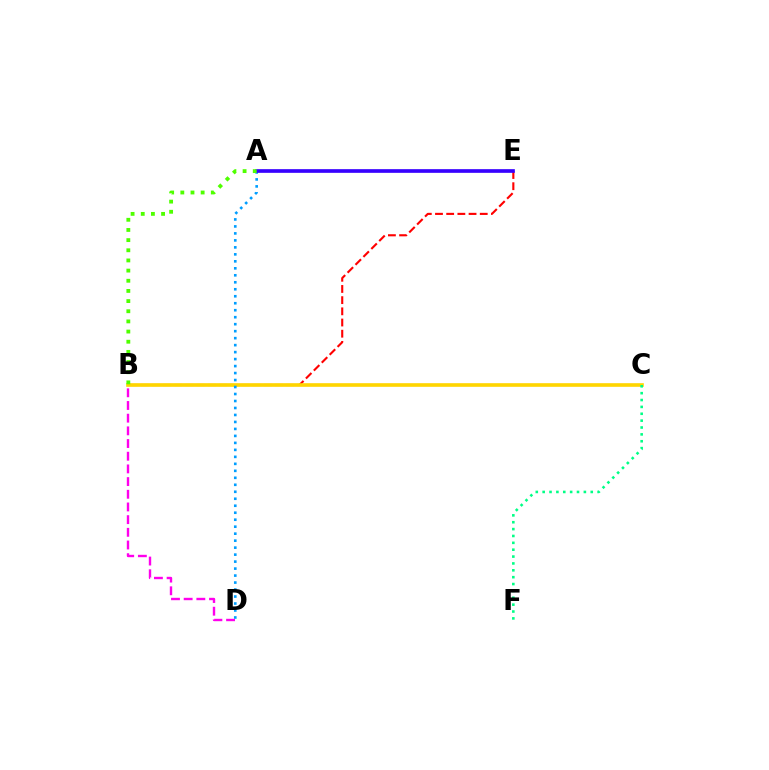{('B', 'D'): [{'color': '#ff00ed', 'line_style': 'dashed', 'thickness': 1.72}], ('B', 'E'): [{'color': '#ff0000', 'line_style': 'dashed', 'thickness': 1.52}], ('B', 'C'): [{'color': '#ffd500', 'line_style': 'solid', 'thickness': 2.61}], ('A', 'D'): [{'color': '#009eff', 'line_style': 'dotted', 'thickness': 1.9}], ('A', 'E'): [{'color': '#3700ff', 'line_style': 'solid', 'thickness': 2.65}], ('C', 'F'): [{'color': '#00ff86', 'line_style': 'dotted', 'thickness': 1.87}], ('A', 'B'): [{'color': '#4fff00', 'line_style': 'dotted', 'thickness': 2.76}]}